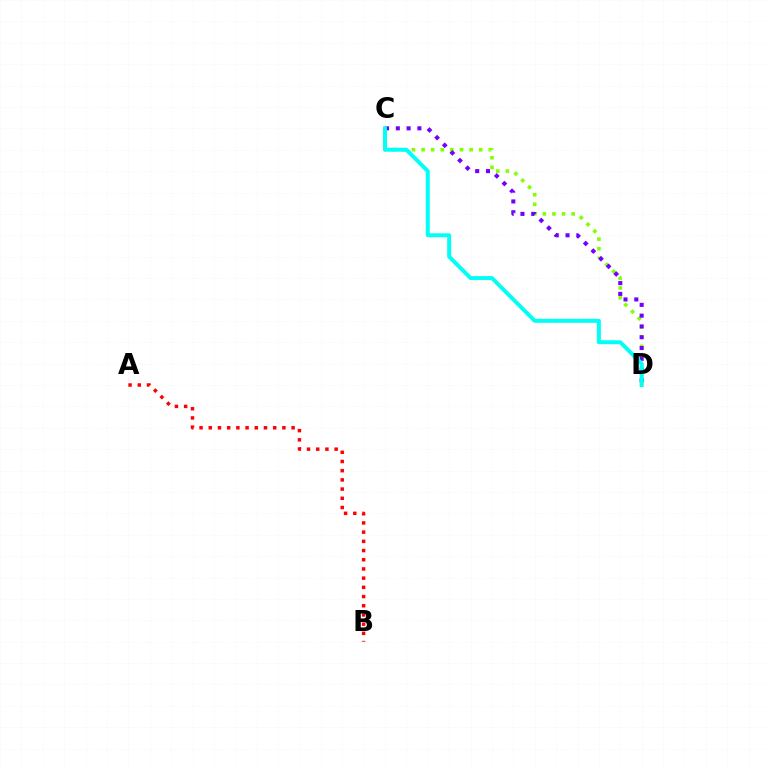{('C', 'D'): [{'color': '#84ff00', 'line_style': 'dotted', 'thickness': 2.61}, {'color': '#7200ff', 'line_style': 'dotted', 'thickness': 2.93}, {'color': '#00fff6', 'line_style': 'solid', 'thickness': 2.85}], ('A', 'B'): [{'color': '#ff0000', 'line_style': 'dotted', 'thickness': 2.5}]}